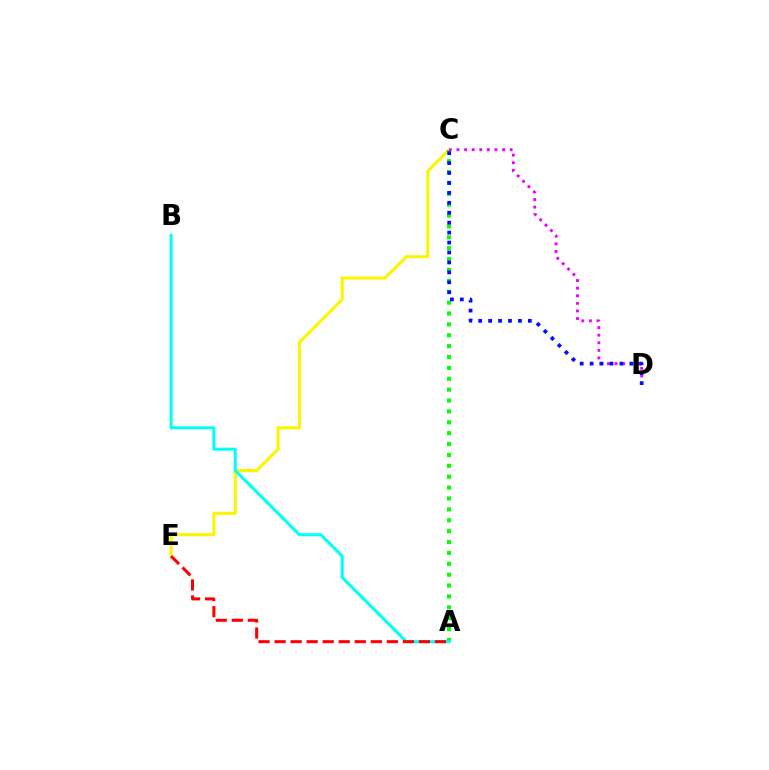{('C', 'E'): [{'color': '#fcf500', 'line_style': 'solid', 'thickness': 2.23}], ('A', 'C'): [{'color': '#08ff00', 'line_style': 'dotted', 'thickness': 2.96}], ('A', 'B'): [{'color': '#00fff6', 'line_style': 'solid', 'thickness': 2.16}], ('C', 'D'): [{'color': '#ee00ff', 'line_style': 'dotted', 'thickness': 2.06}, {'color': '#0010ff', 'line_style': 'dotted', 'thickness': 2.7}], ('A', 'E'): [{'color': '#ff0000', 'line_style': 'dashed', 'thickness': 2.18}]}